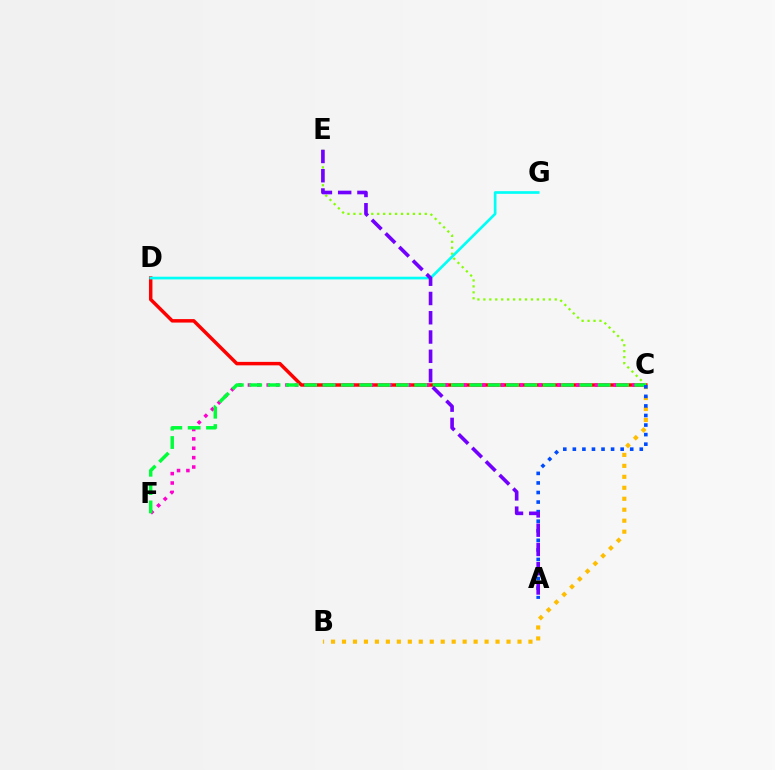{('C', 'D'): [{'color': '#ff0000', 'line_style': 'solid', 'thickness': 2.5}], ('C', 'F'): [{'color': '#ff00cf', 'line_style': 'dotted', 'thickness': 2.55}, {'color': '#00ff39', 'line_style': 'dashed', 'thickness': 2.49}], ('C', 'E'): [{'color': '#84ff00', 'line_style': 'dotted', 'thickness': 1.62}], ('B', 'C'): [{'color': '#ffbd00', 'line_style': 'dotted', 'thickness': 2.98}], ('D', 'G'): [{'color': '#00fff6', 'line_style': 'solid', 'thickness': 1.93}], ('A', 'C'): [{'color': '#004bff', 'line_style': 'dotted', 'thickness': 2.6}], ('A', 'E'): [{'color': '#7200ff', 'line_style': 'dashed', 'thickness': 2.62}]}